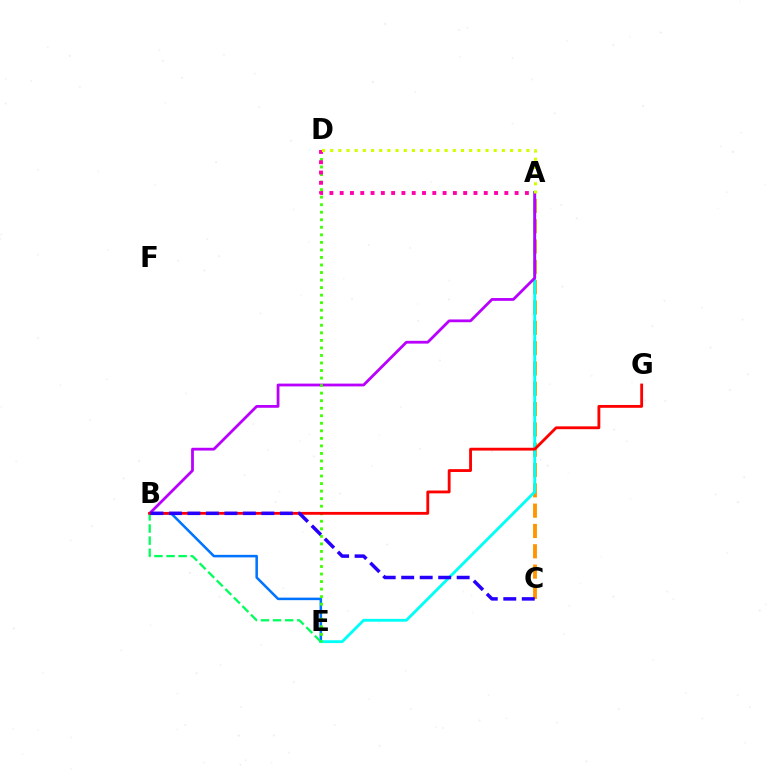{('A', 'C'): [{'color': '#ff9400', 'line_style': 'dashed', 'thickness': 2.76}], ('B', 'E'): [{'color': '#0074ff', 'line_style': 'solid', 'thickness': 1.82}, {'color': '#00ff5c', 'line_style': 'dashed', 'thickness': 1.64}], ('A', 'E'): [{'color': '#00fff6', 'line_style': 'solid', 'thickness': 2.05}], ('A', 'B'): [{'color': '#b900ff', 'line_style': 'solid', 'thickness': 2.01}], ('D', 'E'): [{'color': '#3dff00', 'line_style': 'dotted', 'thickness': 2.05}], ('A', 'D'): [{'color': '#ff00ac', 'line_style': 'dotted', 'thickness': 2.8}, {'color': '#d1ff00', 'line_style': 'dotted', 'thickness': 2.22}], ('B', 'G'): [{'color': '#ff0000', 'line_style': 'solid', 'thickness': 2.04}], ('B', 'C'): [{'color': '#2500ff', 'line_style': 'dashed', 'thickness': 2.51}]}